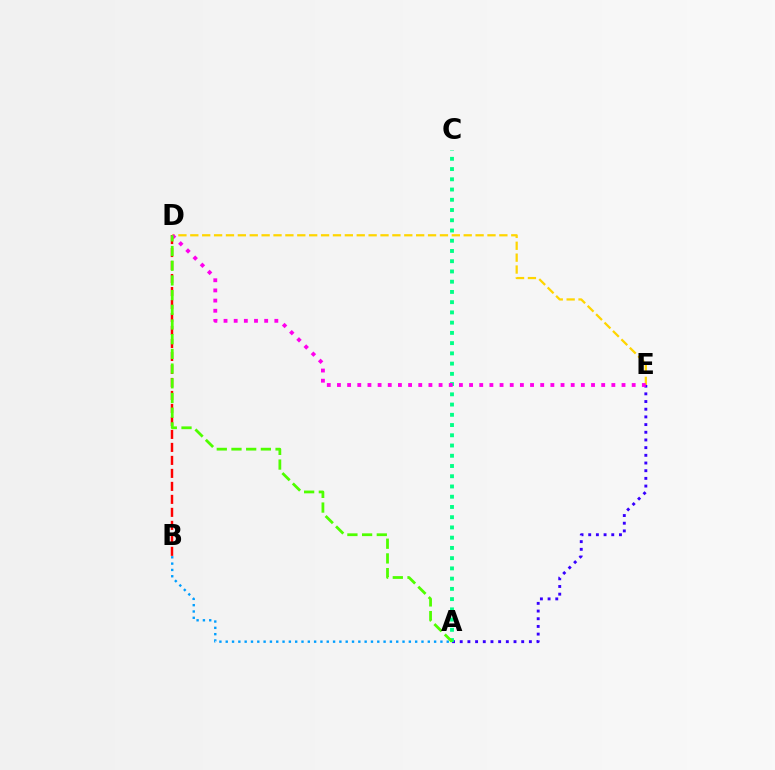{('A', 'E'): [{'color': '#3700ff', 'line_style': 'dotted', 'thickness': 2.09}], ('B', 'D'): [{'color': '#ff0000', 'line_style': 'dashed', 'thickness': 1.76}], ('A', 'C'): [{'color': '#00ff86', 'line_style': 'dotted', 'thickness': 2.78}], ('D', 'E'): [{'color': '#ffd500', 'line_style': 'dashed', 'thickness': 1.61}, {'color': '#ff00ed', 'line_style': 'dotted', 'thickness': 2.76}], ('A', 'B'): [{'color': '#009eff', 'line_style': 'dotted', 'thickness': 1.72}], ('A', 'D'): [{'color': '#4fff00', 'line_style': 'dashed', 'thickness': 2.0}]}